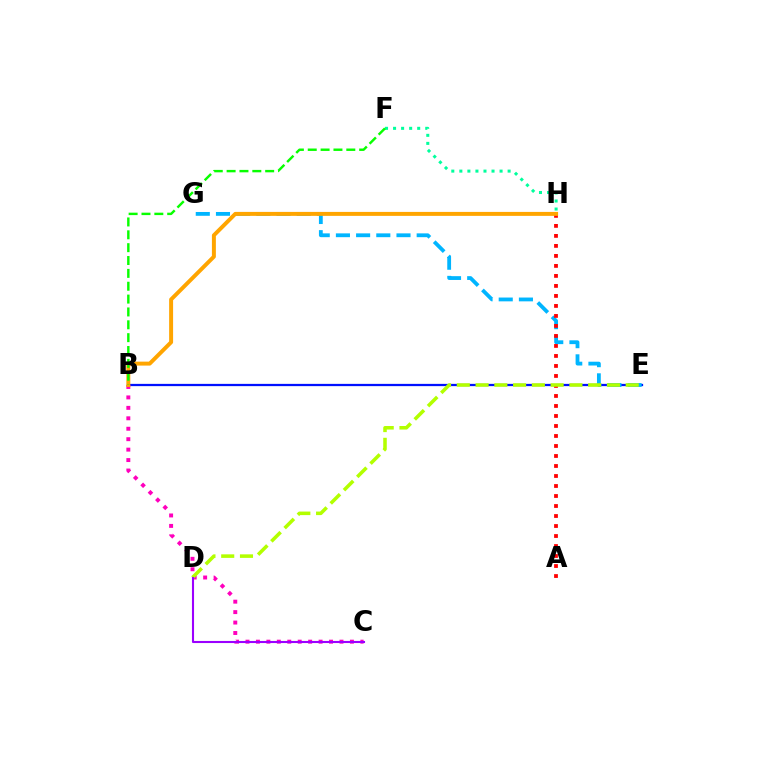{('B', 'E'): [{'color': '#0010ff', 'line_style': 'solid', 'thickness': 1.62}], ('E', 'G'): [{'color': '#00b5ff', 'line_style': 'dashed', 'thickness': 2.74}], ('B', 'C'): [{'color': '#ff00bd', 'line_style': 'dotted', 'thickness': 2.84}], ('A', 'H'): [{'color': '#ff0000', 'line_style': 'dotted', 'thickness': 2.72}], ('D', 'E'): [{'color': '#b3ff00', 'line_style': 'dashed', 'thickness': 2.55}], ('B', 'H'): [{'color': '#ffa500', 'line_style': 'solid', 'thickness': 2.85}], ('F', 'H'): [{'color': '#00ff9d', 'line_style': 'dotted', 'thickness': 2.19}], ('B', 'F'): [{'color': '#08ff00', 'line_style': 'dashed', 'thickness': 1.75}], ('C', 'D'): [{'color': '#9b00ff', 'line_style': 'solid', 'thickness': 1.51}]}